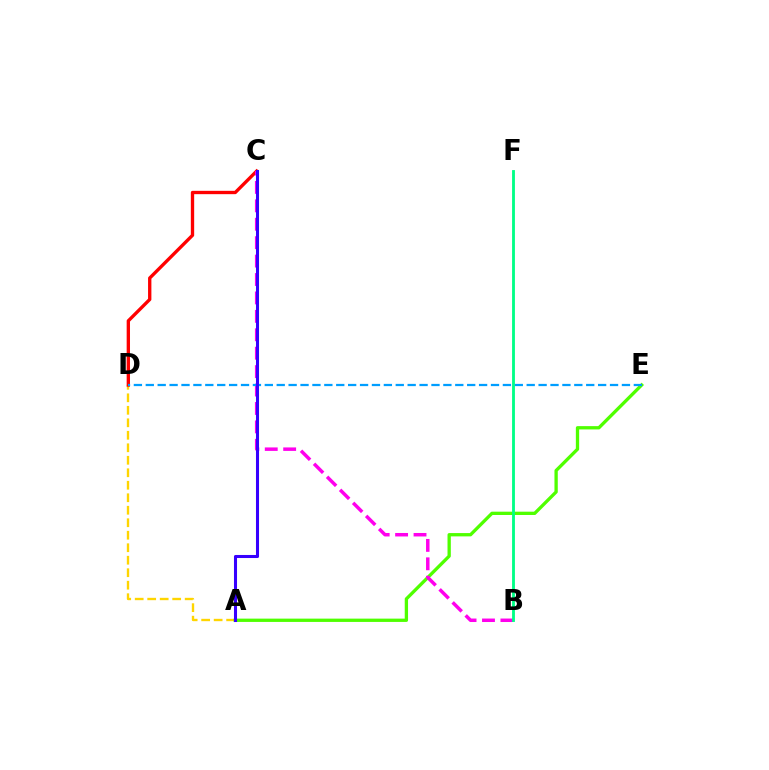{('A', 'D'): [{'color': '#ffd500', 'line_style': 'dashed', 'thickness': 1.7}], ('C', 'D'): [{'color': '#ff0000', 'line_style': 'solid', 'thickness': 2.4}], ('A', 'E'): [{'color': '#4fff00', 'line_style': 'solid', 'thickness': 2.38}], ('B', 'C'): [{'color': '#ff00ed', 'line_style': 'dashed', 'thickness': 2.5}], ('D', 'E'): [{'color': '#009eff', 'line_style': 'dashed', 'thickness': 1.62}], ('A', 'C'): [{'color': '#3700ff', 'line_style': 'solid', 'thickness': 2.2}], ('B', 'F'): [{'color': '#00ff86', 'line_style': 'solid', 'thickness': 2.04}]}